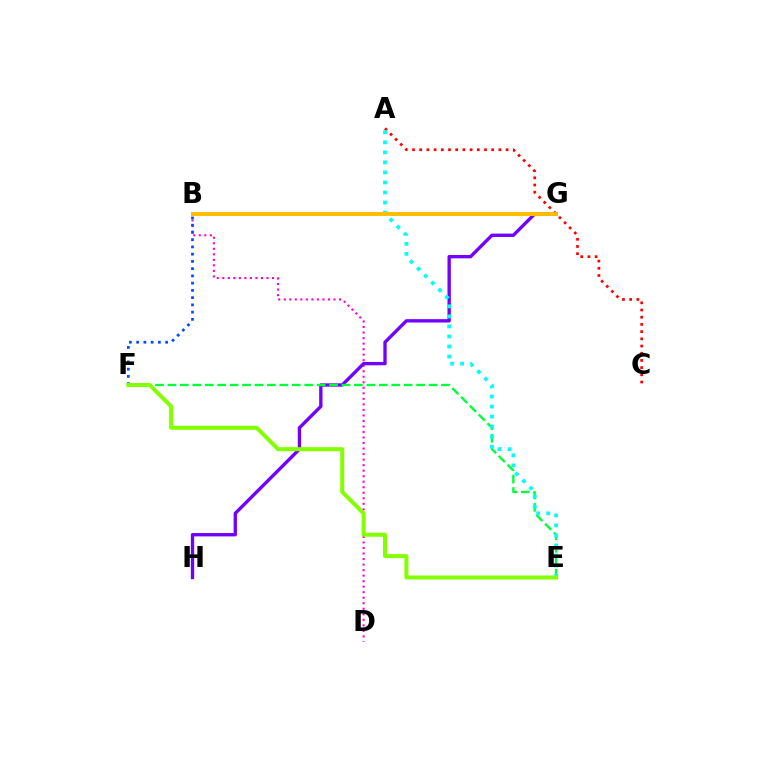{('B', 'D'): [{'color': '#ff00cf', 'line_style': 'dotted', 'thickness': 1.5}], ('A', 'C'): [{'color': '#ff0000', 'line_style': 'dotted', 'thickness': 1.96}], ('G', 'H'): [{'color': '#7200ff', 'line_style': 'solid', 'thickness': 2.41}], ('E', 'F'): [{'color': '#00ff39', 'line_style': 'dashed', 'thickness': 1.69}, {'color': '#84ff00', 'line_style': 'solid', 'thickness': 2.9}], ('A', 'E'): [{'color': '#00fff6', 'line_style': 'dotted', 'thickness': 2.73}], ('B', 'G'): [{'color': '#ffbd00', 'line_style': 'solid', 'thickness': 2.81}], ('B', 'F'): [{'color': '#004bff', 'line_style': 'dotted', 'thickness': 1.97}]}